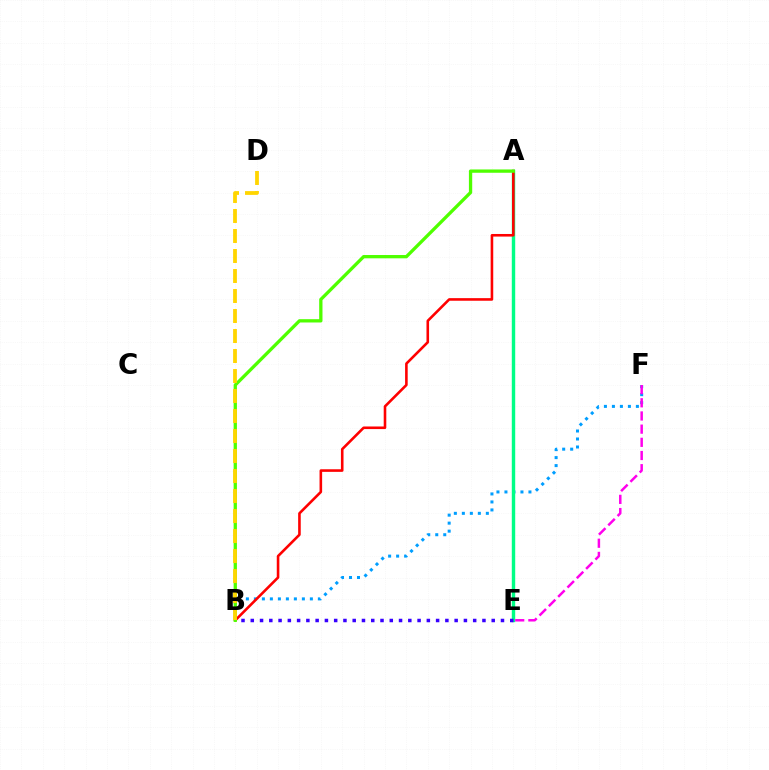{('B', 'F'): [{'color': '#009eff', 'line_style': 'dotted', 'thickness': 2.17}], ('A', 'E'): [{'color': '#00ff86', 'line_style': 'solid', 'thickness': 2.46}], ('E', 'F'): [{'color': '#ff00ed', 'line_style': 'dashed', 'thickness': 1.79}], ('A', 'B'): [{'color': '#ff0000', 'line_style': 'solid', 'thickness': 1.87}, {'color': '#4fff00', 'line_style': 'solid', 'thickness': 2.38}], ('B', 'D'): [{'color': '#ffd500', 'line_style': 'dashed', 'thickness': 2.72}], ('B', 'E'): [{'color': '#3700ff', 'line_style': 'dotted', 'thickness': 2.52}]}